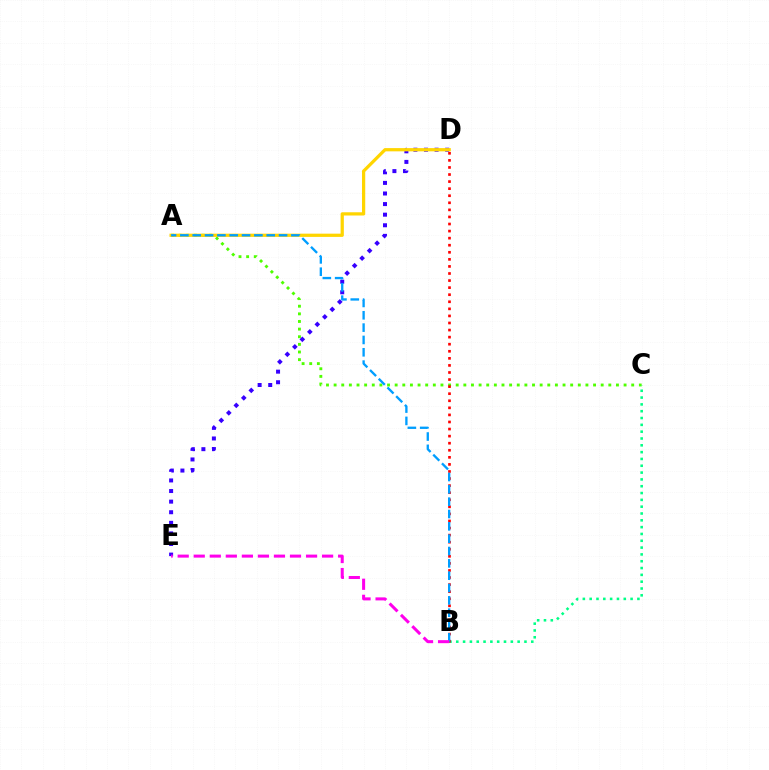{('A', 'C'): [{'color': '#4fff00', 'line_style': 'dotted', 'thickness': 2.07}], ('B', 'C'): [{'color': '#00ff86', 'line_style': 'dotted', 'thickness': 1.85}], ('D', 'E'): [{'color': '#3700ff', 'line_style': 'dotted', 'thickness': 2.88}], ('A', 'D'): [{'color': '#ffd500', 'line_style': 'solid', 'thickness': 2.33}], ('B', 'D'): [{'color': '#ff0000', 'line_style': 'dotted', 'thickness': 1.92}], ('A', 'B'): [{'color': '#009eff', 'line_style': 'dashed', 'thickness': 1.68}], ('B', 'E'): [{'color': '#ff00ed', 'line_style': 'dashed', 'thickness': 2.18}]}